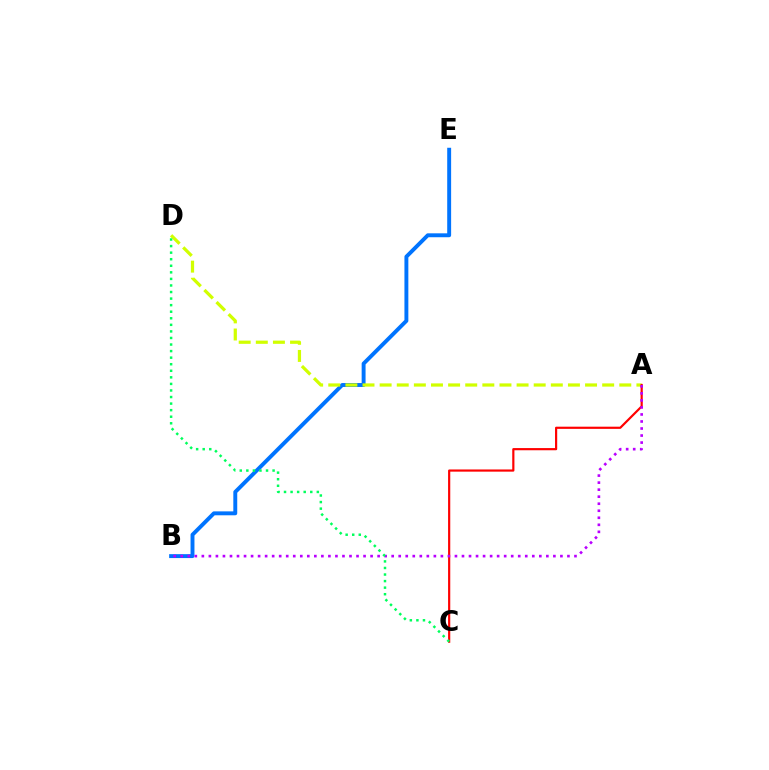{('B', 'E'): [{'color': '#0074ff', 'line_style': 'solid', 'thickness': 2.82}], ('A', 'D'): [{'color': '#d1ff00', 'line_style': 'dashed', 'thickness': 2.33}], ('A', 'C'): [{'color': '#ff0000', 'line_style': 'solid', 'thickness': 1.57}], ('A', 'B'): [{'color': '#b900ff', 'line_style': 'dotted', 'thickness': 1.91}], ('C', 'D'): [{'color': '#00ff5c', 'line_style': 'dotted', 'thickness': 1.78}]}